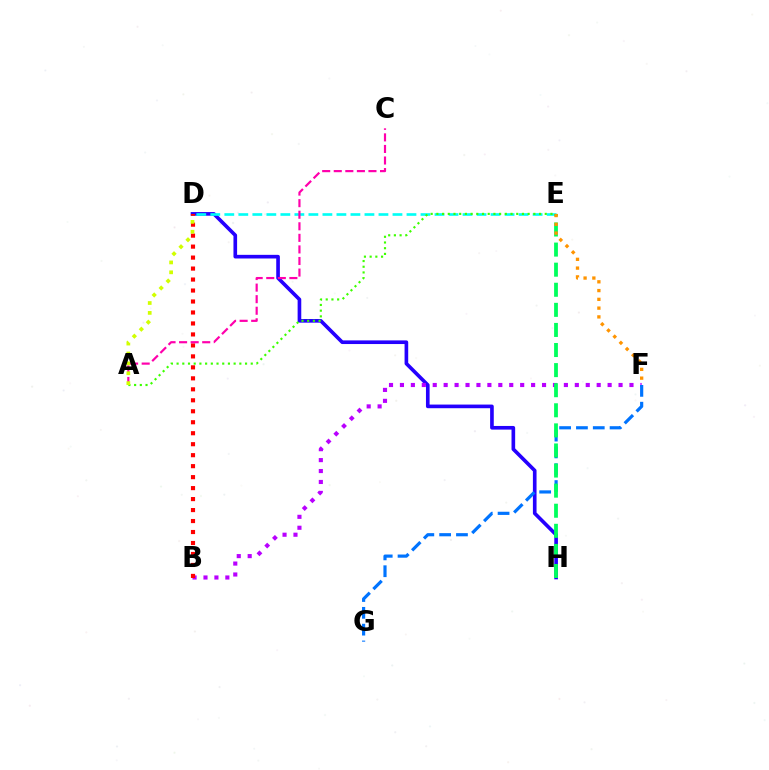{('D', 'H'): [{'color': '#2500ff', 'line_style': 'solid', 'thickness': 2.62}], ('D', 'E'): [{'color': '#00fff6', 'line_style': 'dashed', 'thickness': 1.9}], ('B', 'F'): [{'color': '#b900ff', 'line_style': 'dotted', 'thickness': 2.97}], ('F', 'G'): [{'color': '#0074ff', 'line_style': 'dashed', 'thickness': 2.29}], ('B', 'D'): [{'color': '#ff0000', 'line_style': 'dotted', 'thickness': 2.98}], ('E', 'H'): [{'color': '#00ff5c', 'line_style': 'dashed', 'thickness': 2.73}], ('E', 'F'): [{'color': '#ff9400', 'line_style': 'dotted', 'thickness': 2.38}], ('A', 'C'): [{'color': '#ff00ac', 'line_style': 'dashed', 'thickness': 1.57}], ('A', 'E'): [{'color': '#3dff00', 'line_style': 'dotted', 'thickness': 1.55}], ('A', 'D'): [{'color': '#d1ff00', 'line_style': 'dotted', 'thickness': 2.69}]}